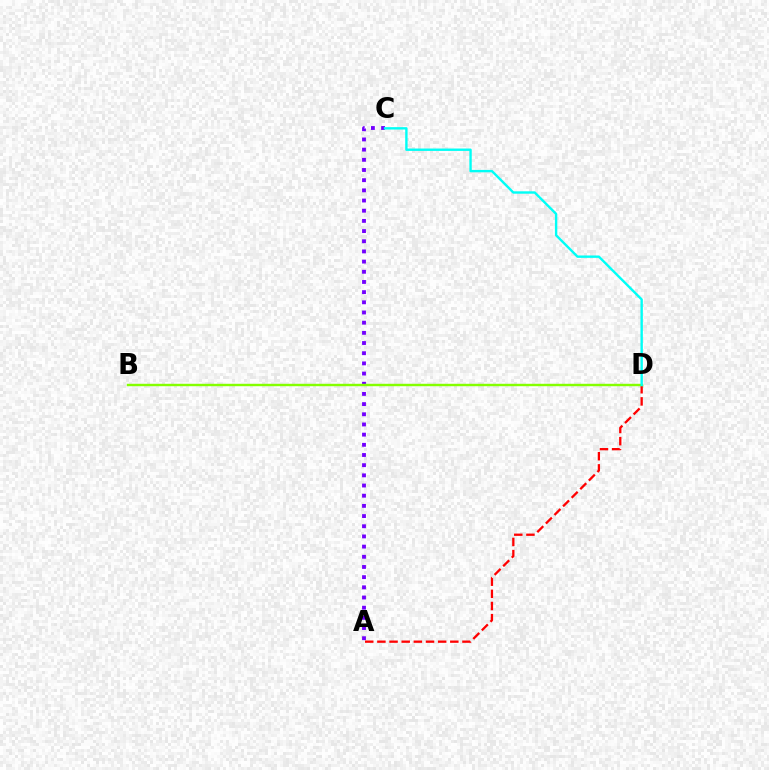{('A', 'C'): [{'color': '#7200ff', 'line_style': 'dotted', 'thickness': 2.77}], ('A', 'D'): [{'color': '#ff0000', 'line_style': 'dashed', 'thickness': 1.65}], ('B', 'D'): [{'color': '#84ff00', 'line_style': 'solid', 'thickness': 1.74}], ('C', 'D'): [{'color': '#00fff6', 'line_style': 'solid', 'thickness': 1.72}]}